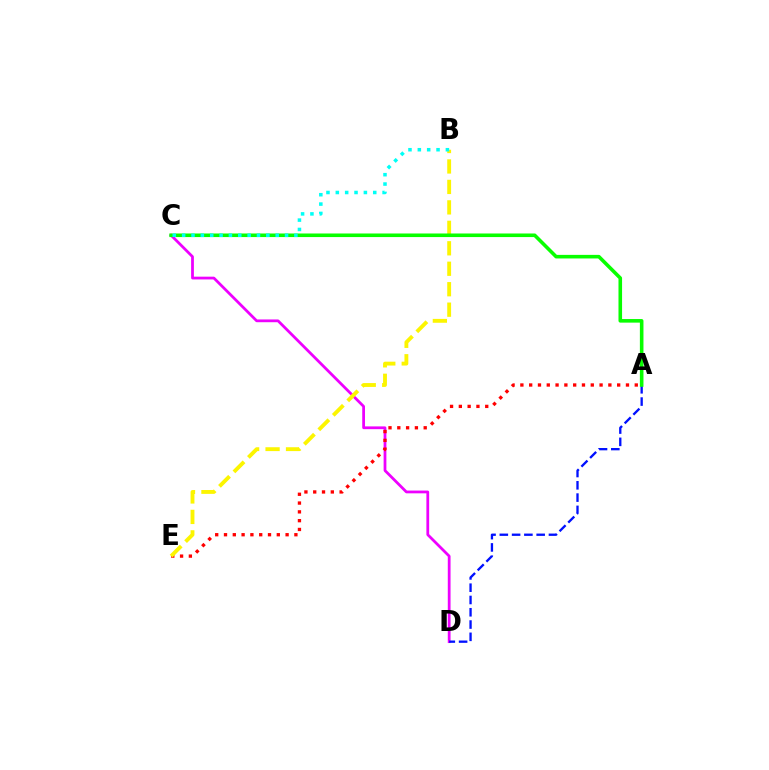{('C', 'D'): [{'color': '#ee00ff', 'line_style': 'solid', 'thickness': 1.99}], ('A', 'E'): [{'color': '#ff0000', 'line_style': 'dotted', 'thickness': 2.39}], ('B', 'E'): [{'color': '#fcf500', 'line_style': 'dashed', 'thickness': 2.78}], ('A', 'D'): [{'color': '#0010ff', 'line_style': 'dashed', 'thickness': 1.67}], ('A', 'C'): [{'color': '#08ff00', 'line_style': 'solid', 'thickness': 2.58}], ('B', 'C'): [{'color': '#00fff6', 'line_style': 'dotted', 'thickness': 2.54}]}